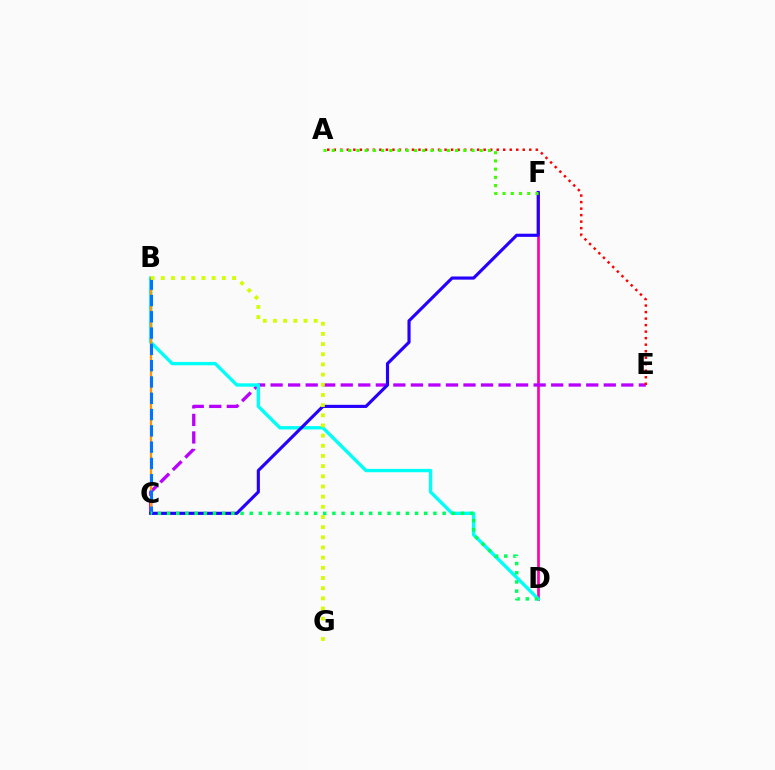{('D', 'F'): [{'color': '#ff00ac', 'line_style': 'solid', 'thickness': 1.94}], ('C', 'E'): [{'color': '#b900ff', 'line_style': 'dashed', 'thickness': 2.38}], ('B', 'D'): [{'color': '#00fff6', 'line_style': 'solid', 'thickness': 2.42}], ('A', 'E'): [{'color': '#ff0000', 'line_style': 'dotted', 'thickness': 1.77}], ('B', 'C'): [{'color': '#ff9400', 'line_style': 'solid', 'thickness': 1.63}, {'color': '#0074ff', 'line_style': 'dashed', 'thickness': 2.21}], ('C', 'F'): [{'color': '#2500ff', 'line_style': 'solid', 'thickness': 2.26}], ('A', 'F'): [{'color': '#3dff00', 'line_style': 'dotted', 'thickness': 2.23}], ('B', 'G'): [{'color': '#d1ff00', 'line_style': 'dotted', 'thickness': 2.76}], ('C', 'D'): [{'color': '#00ff5c', 'line_style': 'dotted', 'thickness': 2.5}]}